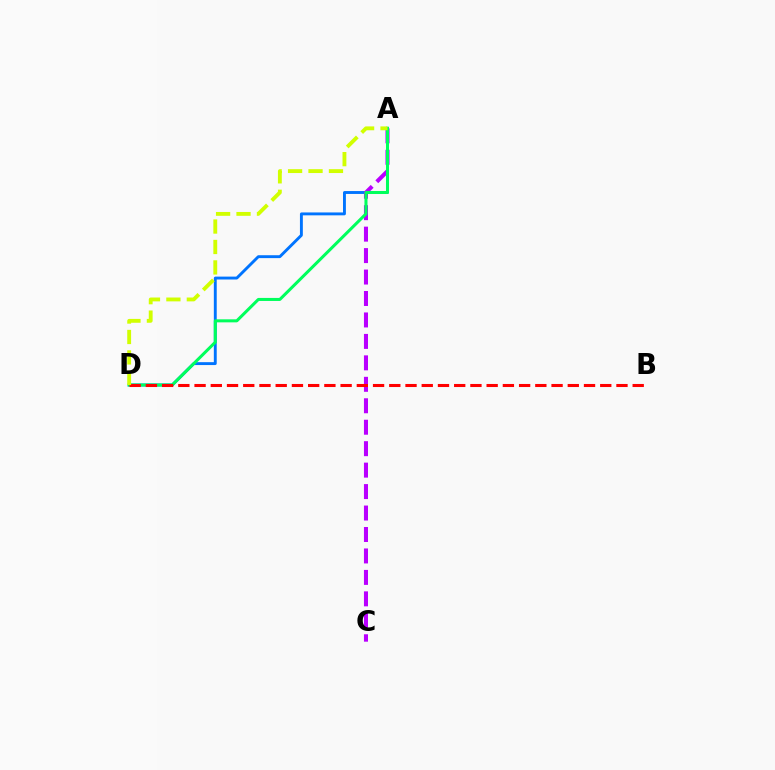{('A', 'D'): [{'color': '#0074ff', 'line_style': 'solid', 'thickness': 2.08}, {'color': '#00ff5c', 'line_style': 'solid', 'thickness': 2.19}, {'color': '#d1ff00', 'line_style': 'dashed', 'thickness': 2.78}], ('A', 'C'): [{'color': '#b900ff', 'line_style': 'dashed', 'thickness': 2.91}], ('B', 'D'): [{'color': '#ff0000', 'line_style': 'dashed', 'thickness': 2.2}]}